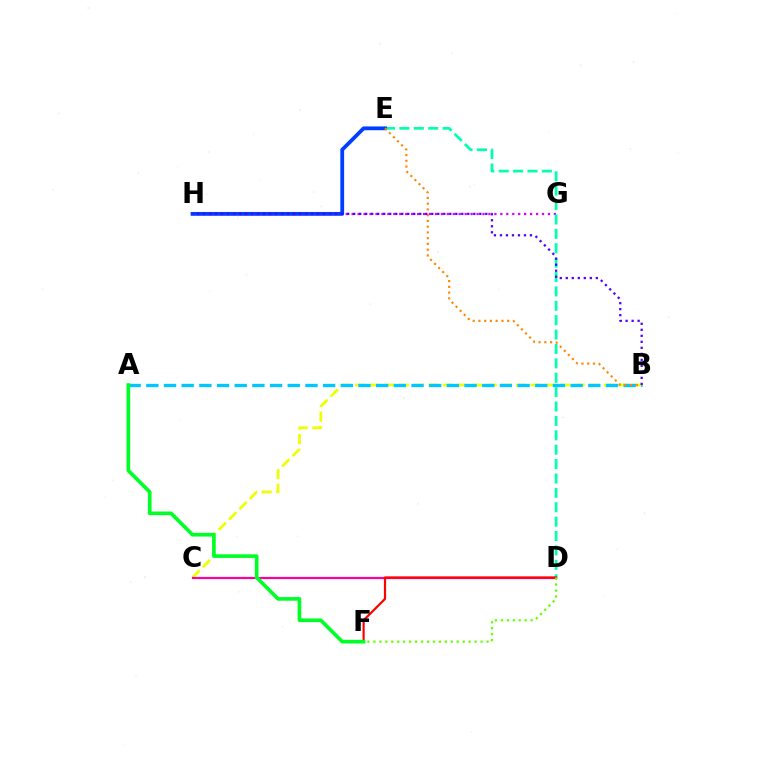{('B', 'C'): [{'color': '#eeff00', 'line_style': 'dashed', 'thickness': 1.99}], ('A', 'B'): [{'color': '#00c7ff', 'line_style': 'dashed', 'thickness': 2.4}], ('C', 'D'): [{'color': '#ff00a0', 'line_style': 'solid', 'thickness': 1.6}], ('G', 'H'): [{'color': '#d600ff', 'line_style': 'dotted', 'thickness': 1.62}], ('D', 'E'): [{'color': '#00ffaf', 'line_style': 'dashed', 'thickness': 1.96}], ('D', 'F'): [{'color': '#ff0000', 'line_style': 'solid', 'thickness': 1.58}, {'color': '#66ff00', 'line_style': 'dotted', 'thickness': 1.62}], ('E', 'H'): [{'color': '#003fff', 'line_style': 'solid', 'thickness': 2.74}], ('A', 'F'): [{'color': '#00ff27', 'line_style': 'solid', 'thickness': 2.64}], ('B', 'E'): [{'color': '#ff8800', 'line_style': 'dotted', 'thickness': 1.56}], ('B', 'H'): [{'color': '#4f00ff', 'line_style': 'dotted', 'thickness': 1.63}]}